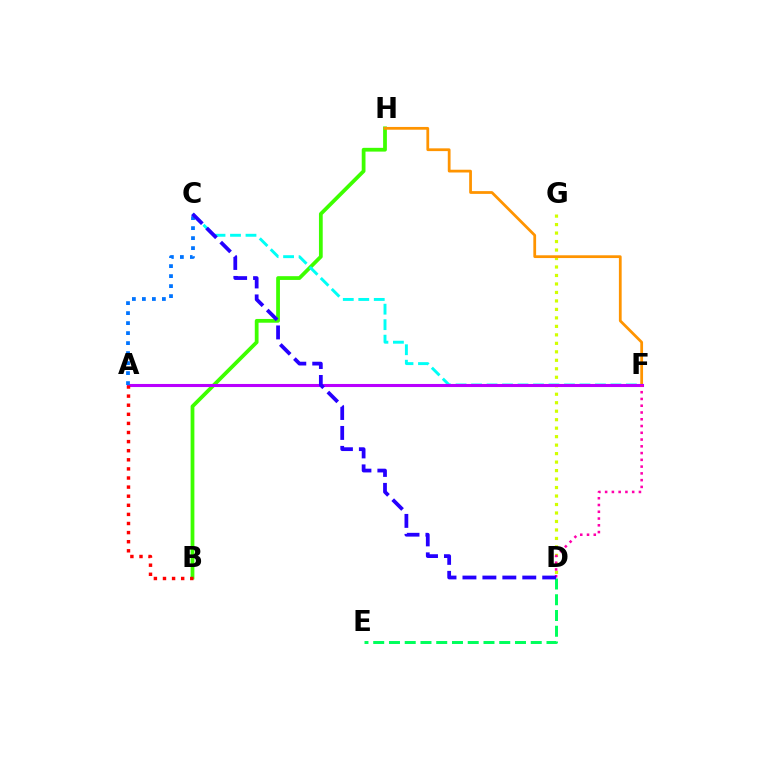{('B', 'H'): [{'color': '#3dff00', 'line_style': 'solid', 'thickness': 2.71}], ('C', 'F'): [{'color': '#00fff6', 'line_style': 'dashed', 'thickness': 2.1}], ('D', 'G'): [{'color': '#d1ff00', 'line_style': 'dotted', 'thickness': 2.3}], ('D', 'E'): [{'color': '#00ff5c', 'line_style': 'dashed', 'thickness': 2.14}], ('F', 'H'): [{'color': '#ff9400', 'line_style': 'solid', 'thickness': 1.99}], ('A', 'F'): [{'color': '#b900ff', 'line_style': 'solid', 'thickness': 2.22}], ('A', 'C'): [{'color': '#0074ff', 'line_style': 'dotted', 'thickness': 2.72}], ('D', 'F'): [{'color': '#ff00ac', 'line_style': 'dotted', 'thickness': 1.84}], ('C', 'D'): [{'color': '#2500ff', 'line_style': 'dashed', 'thickness': 2.71}], ('A', 'B'): [{'color': '#ff0000', 'line_style': 'dotted', 'thickness': 2.47}]}